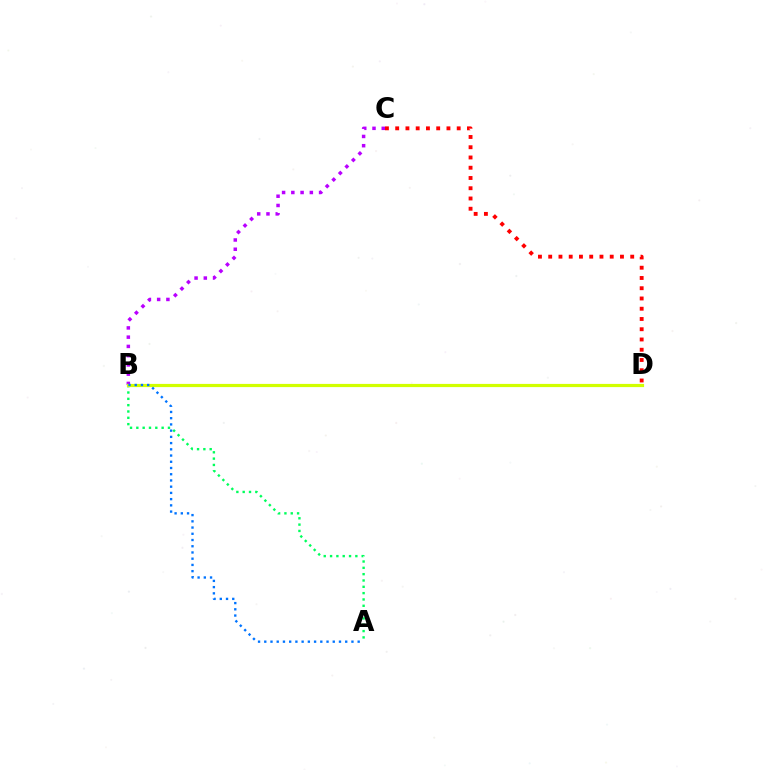{('C', 'D'): [{'color': '#ff0000', 'line_style': 'dotted', 'thickness': 2.79}], ('B', 'C'): [{'color': '#b900ff', 'line_style': 'dotted', 'thickness': 2.51}], ('A', 'B'): [{'color': '#00ff5c', 'line_style': 'dotted', 'thickness': 1.72}, {'color': '#0074ff', 'line_style': 'dotted', 'thickness': 1.69}], ('B', 'D'): [{'color': '#d1ff00', 'line_style': 'solid', 'thickness': 2.3}]}